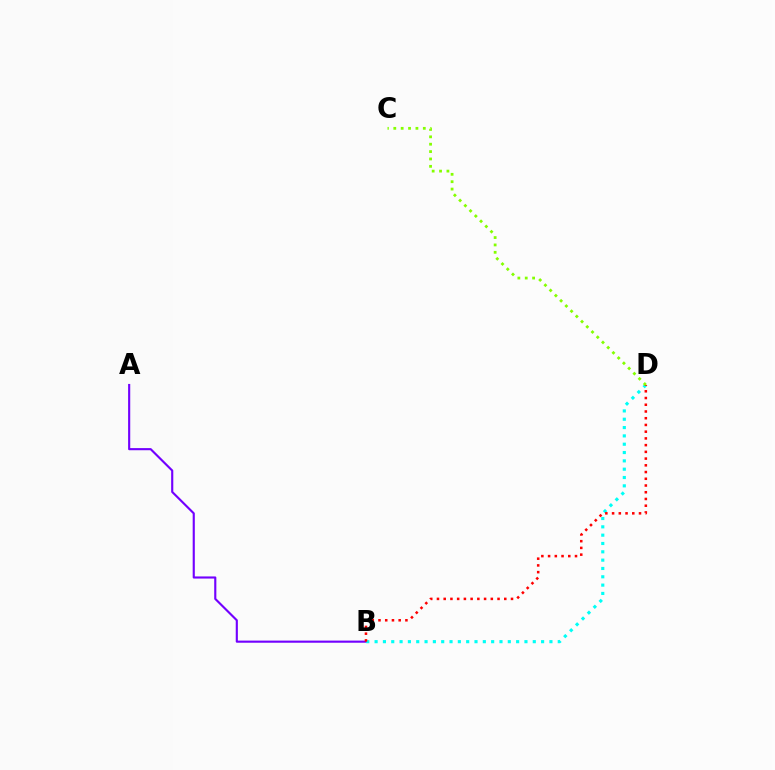{('A', 'B'): [{'color': '#7200ff', 'line_style': 'solid', 'thickness': 1.54}], ('B', 'D'): [{'color': '#00fff6', 'line_style': 'dotted', 'thickness': 2.26}, {'color': '#ff0000', 'line_style': 'dotted', 'thickness': 1.83}], ('C', 'D'): [{'color': '#84ff00', 'line_style': 'dotted', 'thickness': 2.0}]}